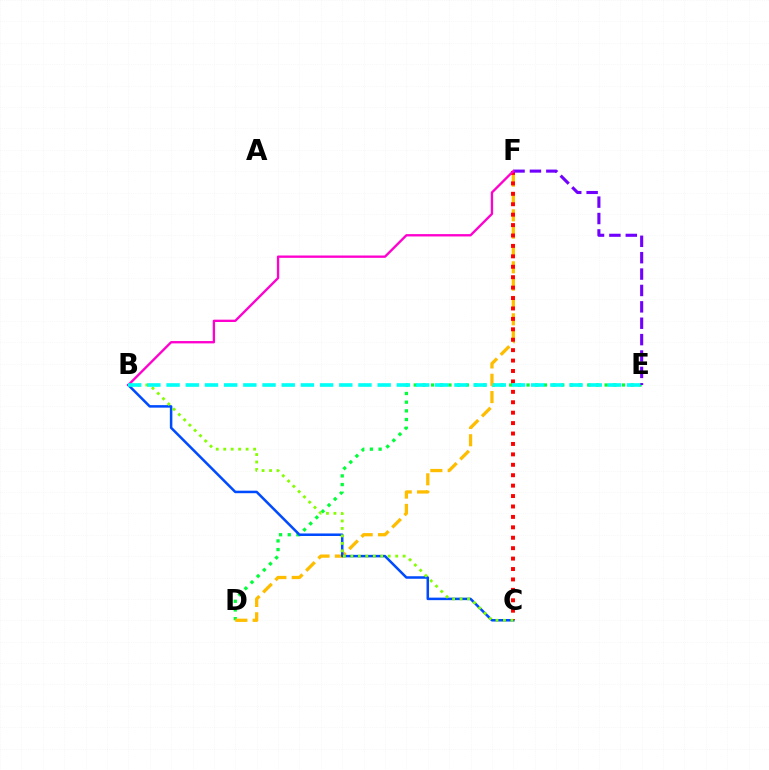{('D', 'E'): [{'color': '#00ff39', 'line_style': 'dotted', 'thickness': 2.36}], ('D', 'F'): [{'color': '#ffbd00', 'line_style': 'dashed', 'thickness': 2.35}], ('B', 'C'): [{'color': '#004bff', 'line_style': 'solid', 'thickness': 1.82}, {'color': '#84ff00', 'line_style': 'dotted', 'thickness': 2.03}], ('C', 'F'): [{'color': '#ff0000', 'line_style': 'dotted', 'thickness': 2.83}], ('E', 'F'): [{'color': '#7200ff', 'line_style': 'dashed', 'thickness': 2.23}], ('B', 'F'): [{'color': '#ff00cf', 'line_style': 'solid', 'thickness': 1.69}], ('B', 'E'): [{'color': '#00fff6', 'line_style': 'dashed', 'thickness': 2.61}]}